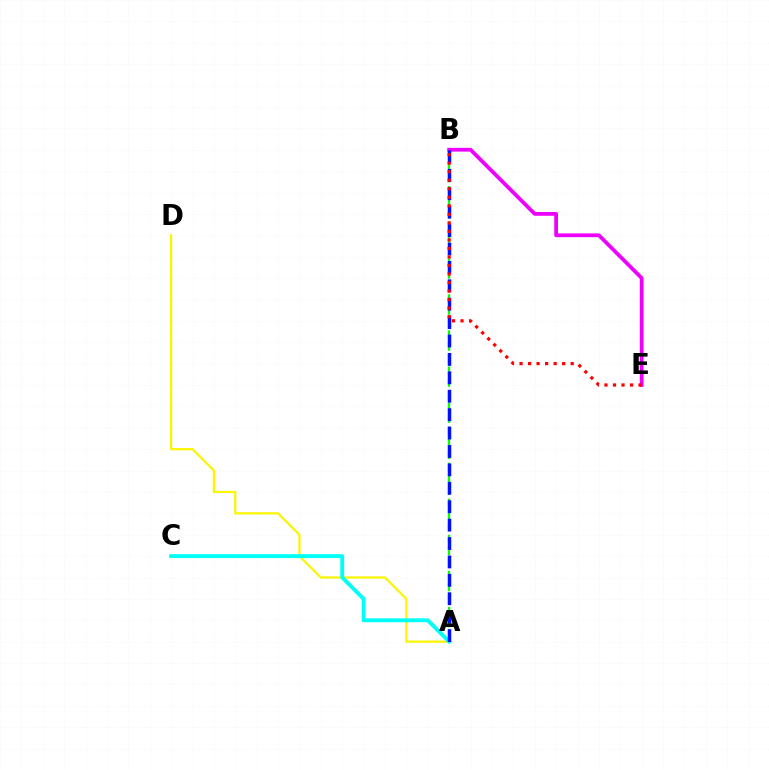{('A', 'D'): [{'color': '#fcf500', 'line_style': 'solid', 'thickness': 1.6}], ('A', 'B'): [{'color': '#08ff00', 'line_style': 'dashed', 'thickness': 1.63}, {'color': '#0010ff', 'line_style': 'dashed', 'thickness': 2.5}], ('A', 'C'): [{'color': '#00fff6', 'line_style': 'solid', 'thickness': 2.8}], ('B', 'E'): [{'color': '#ee00ff', 'line_style': 'solid', 'thickness': 2.71}, {'color': '#ff0000', 'line_style': 'dotted', 'thickness': 2.32}]}